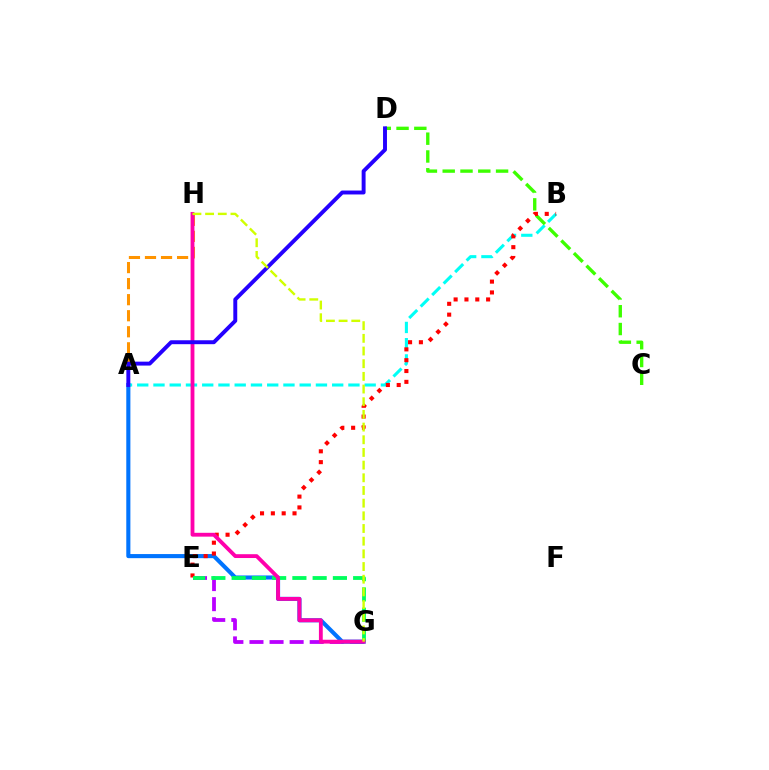{('E', 'G'): [{'color': '#b900ff', 'line_style': 'dashed', 'thickness': 2.73}, {'color': '#00ff5c', 'line_style': 'dashed', 'thickness': 2.75}], ('A', 'G'): [{'color': '#0074ff', 'line_style': 'solid', 'thickness': 2.95}], ('A', 'B'): [{'color': '#00fff6', 'line_style': 'dashed', 'thickness': 2.21}], ('C', 'D'): [{'color': '#3dff00', 'line_style': 'dashed', 'thickness': 2.42}], ('B', 'E'): [{'color': '#ff0000', 'line_style': 'dotted', 'thickness': 2.94}], ('A', 'H'): [{'color': '#ff9400', 'line_style': 'dashed', 'thickness': 2.18}], ('G', 'H'): [{'color': '#ff00ac', 'line_style': 'solid', 'thickness': 2.76}, {'color': '#d1ff00', 'line_style': 'dashed', 'thickness': 1.72}], ('A', 'D'): [{'color': '#2500ff', 'line_style': 'solid', 'thickness': 2.83}]}